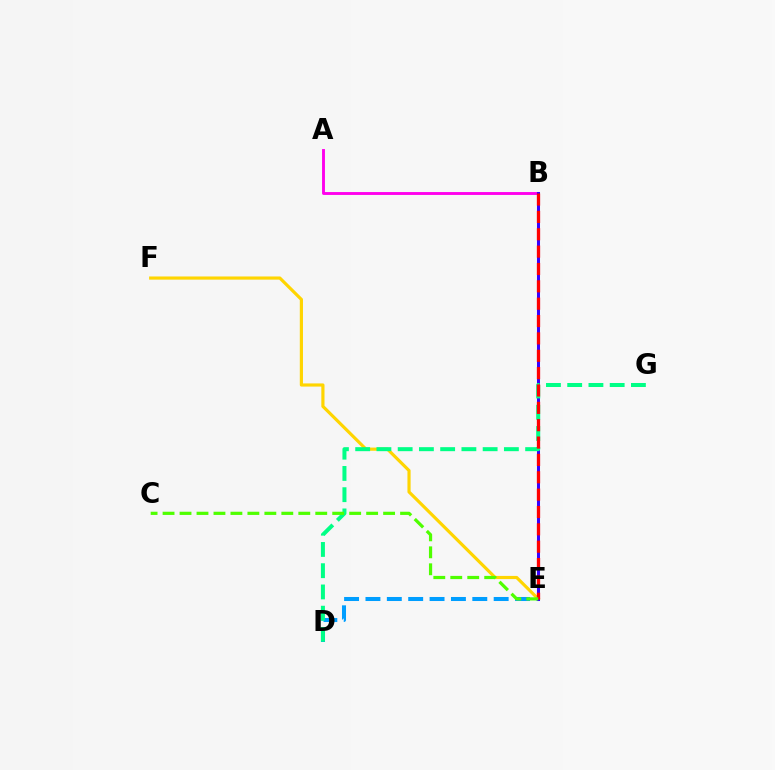{('D', 'E'): [{'color': '#009eff', 'line_style': 'dashed', 'thickness': 2.9}], ('E', 'F'): [{'color': '#ffd500', 'line_style': 'solid', 'thickness': 2.28}], ('A', 'B'): [{'color': '#ff00ed', 'line_style': 'solid', 'thickness': 2.08}], ('B', 'E'): [{'color': '#3700ff', 'line_style': 'solid', 'thickness': 2.18}, {'color': '#ff0000', 'line_style': 'dashed', 'thickness': 2.36}], ('D', 'G'): [{'color': '#00ff86', 'line_style': 'dashed', 'thickness': 2.89}], ('C', 'E'): [{'color': '#4fff00', 'line_style': 'dashed', 'thickness': 2.3}]}